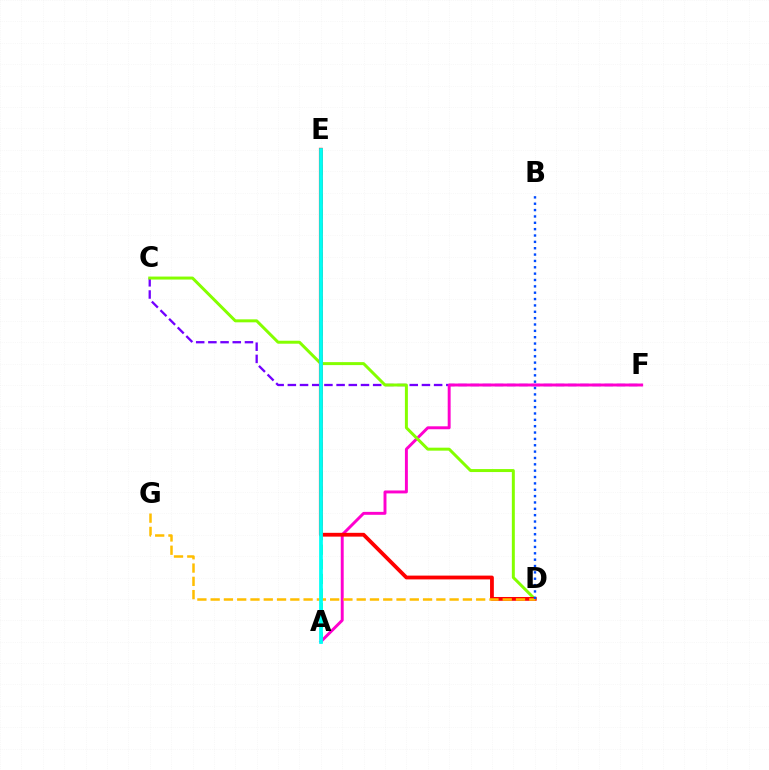{('A', 'E'): [{'color': '#00ff39', 'line_style': 'dashed', 'thickness': 1.98}, {'color': '#00fff6', 'line_style': 'solid', 'thickness': 2.7}], ('C', 'F'): [{'color': '#7200ff', 'line_style': 'dashed', 'thickness': 1.66}], ('A', 'F'): [{'color': '#ff00cf', 'line_style': 'solid', 'thickness': 2.11}], ('C', 'D'): [{'color': '#84ff00', 'line_style': 'solid', 'thickness': 2.14}], ('D', 'E'): [{'color': '#ff0000', 'line_style': 'solid', 'thickness': 2.73}], ('D', 'G'): [{'color': '#ffbd00', 'line_style': 'dashed', 'thickness': 1.8}], ('B', 'D'): [{'color': '#004bff', 'line_style': 'dotted', 'thickness': 1.73}]}